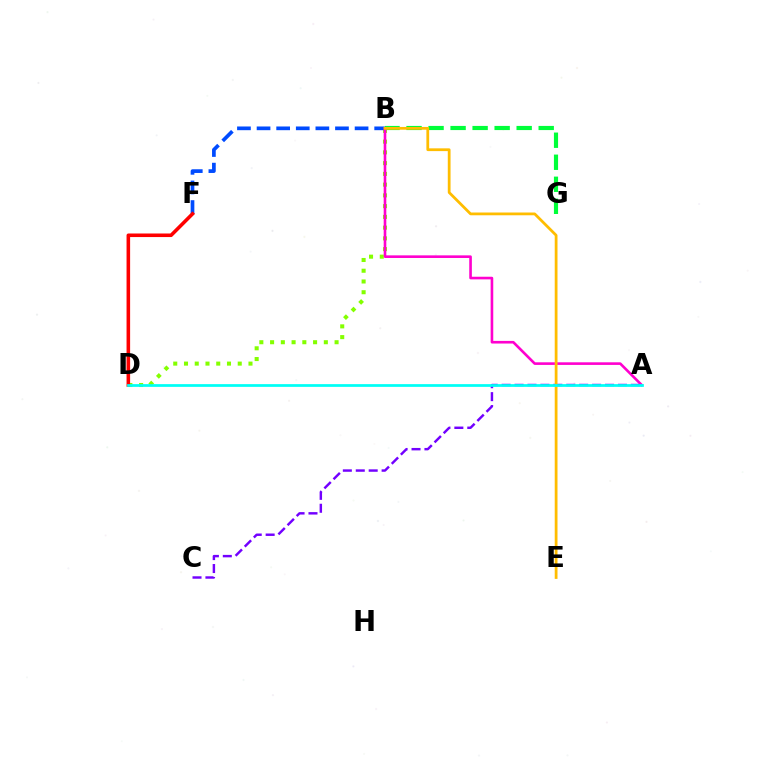{('A', 'C'): [{'color': '#7200ff', 'line_style': 'dashed', 'thickness': 1.76}], ('B', 'D'): [{'color': '#84ff00', 'line_style': 'dotted', 'thickness': 2.92}], ('B', 'G'): [{'color': '#00ff39', 'line_style': 'dashed', 'thickness': 2.99}], ('B', 'F'): [{'color': '#004bff', 'line_style': 'dashed', 'thickness': 2.66}], ('A', 'B'): [{'color': '#ff00cf', 'line_style': 'solid', 'thickness': 1.89}], ('B', 'E'): [{'color': '#ffbd00', 'line_style': 'solid', 'thickness': 2.0}], ('D', 'F'): [{'color': '#ff0000', 'line_style': 'solid', 'thickness': 2.57}], ('A', 'D'): [{'color': '#00fff6', 'line_style': 'solid', 'thickness': 1.97}]}